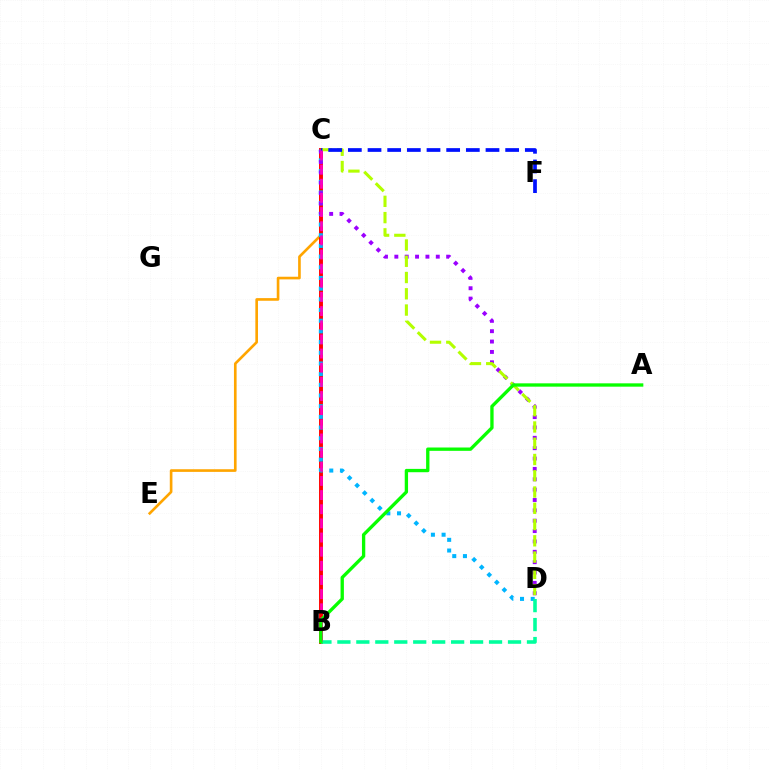{('C', 'E'): [{'color': '#ffa500', 'line_style': 'solid', 'thickness': 1.91}], ('B', 'C'): [{'color': '#ff0000', 'line_style': 'solid', 'thickness': 2.81}, {'color': '#ff00bd', 'line_style': 'dashed', 'thickness': 1.92}], ('C', 'D'): [{'color': '#00b5ff', 'line_style': 'dotted', 'thickness': 2.9}, {'color': '#9b00ff', 'line_style': 'dotted', 'thickness': 2.82}, {'color': '#b3ff00', 'line_style': 'dashed', 'thickness': 2.21}], ('B', 'D'): [{'color': '#00ff9d', 'line_style': 'dashed', 'thickness': 2.58}], ('C', 'F'): [{'color': '#0010ff', 'line_style': 'dashed', 'thickness': 2.67}], ('A', 'B'): [{'color': '#08ff00', 'line_style': 'solid', 'thickness': 2.4}]}